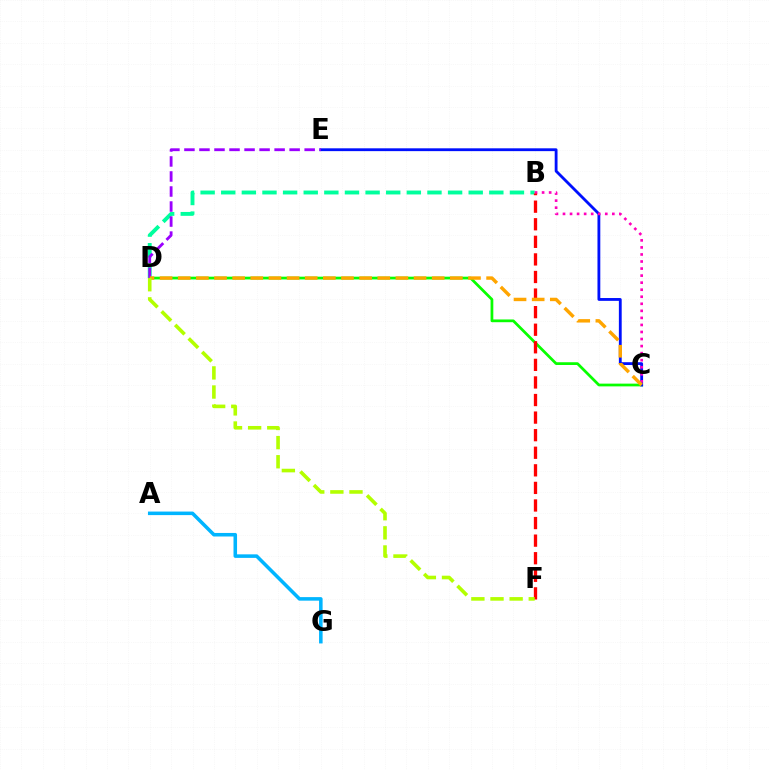{('C', 'D'): [{'color': '#08ff00', 'line_style': 'solid', 'thickness': 1.98}, {'color': '#ffa500', 'line_style': 'dashed', 'thickness': 2.46}], ('B', 'D'): [{'color': '#00ff9d', 'line_style': 'dashed', 'thickness': 2.8}], ('A', 'G'): [{'color': '#00b5ff', 'line_style': 'solid', 'thickness': 2.55}], ('C', 'E'): [{'color': '#0010ff', 'line_style': 'solid', 'thickness': 2.03}], ('B', 'C'): [{'color': '#ff00bd', 'line_style': 'dotted', 'thickness': 1.91}], ('D', 'E'): [{'color': '#9b00ff', 'line_style': 'dashed', 'thickness': 2.04}], ('B', 'F'): [{'color': '#ff0000', 'line_style': 'dashed', 'thickness': 2.39}], ('D', 'F'): [{'color': '#b3ff00', 'line_style': 'dashed', 'thickness': 2.6}]}